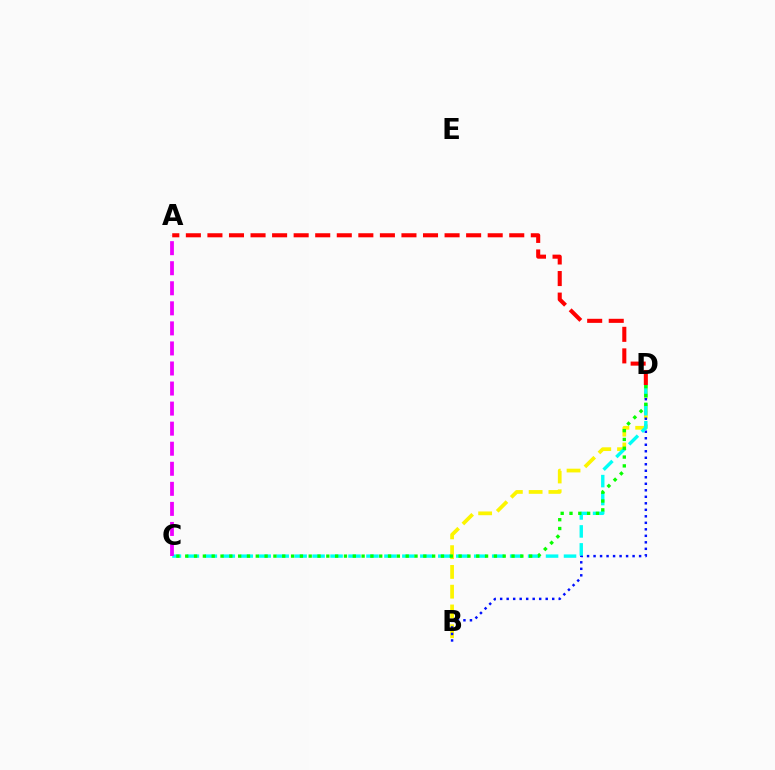{('B', 'D'): [{'color': '#fcf500', 'line_style': 'dashed', 'thickness': 2.69}, {'color': '#0010ff', 'line_style': 'dotted', 'thickness': 1.77}], ('C', 'D'): [{'color': '#00fff6', 'line_style': 'dashed', 'thickness': 2.44}, {'color': '#08ff00', 'line_style': 'dotted', 'thickness': 2.4}], ('A', 'C'): [{'color': '#ee00ff', 'line_style': 'dashed', 'thickness': 2.72}], ('A', 'D'): [{'color': '#ff0000', 'line_style': 'dashed', 'thickness': 2.93}]}